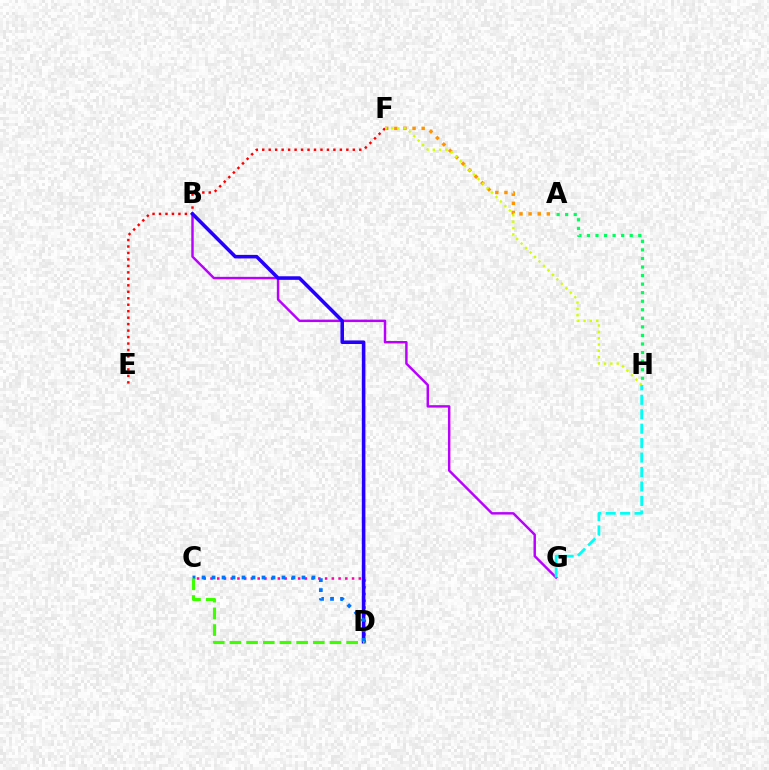{('E', 'F'): [{'color': '#ff0000', 'line_style': 'dotted', 'thickness': 1.76}], ('B', 'G'): [{'color': '#b900ff', 'line_style': 'solid', 'thickness': 1.76}], ('C', 'D'): [{'color': '#ff00ac', 'line_style': 'dotted', 'thickness': 1.83}, {'color': '#0074ff', 'line_style': 'dotted', 'thickness': 2.71}, {'color': '#3dff00', 'line_style': 'dashed', 'thickness': 2.27}], ('B', 'D'): [{'color': '#2500ff', 'line_style': 'solid', 'thickness': 2.57}], ('A', 'F'): [{'color': '#ff9400', 'line_style': 'dotted', 'thickness': 2.48}], ('A', 'H'): [{'color': '#00ff5c', 'line_style': 'dotted', 'thickness': 2.32}], ('G', 'H'): [{'color': '#00fff6', 'line_style': 'dashed', 'thickness': 1.96}], ('F', 'H'): [{'color': '#d1ff00', 'line_style': 'dotted', 'thickness': 1.72}]}